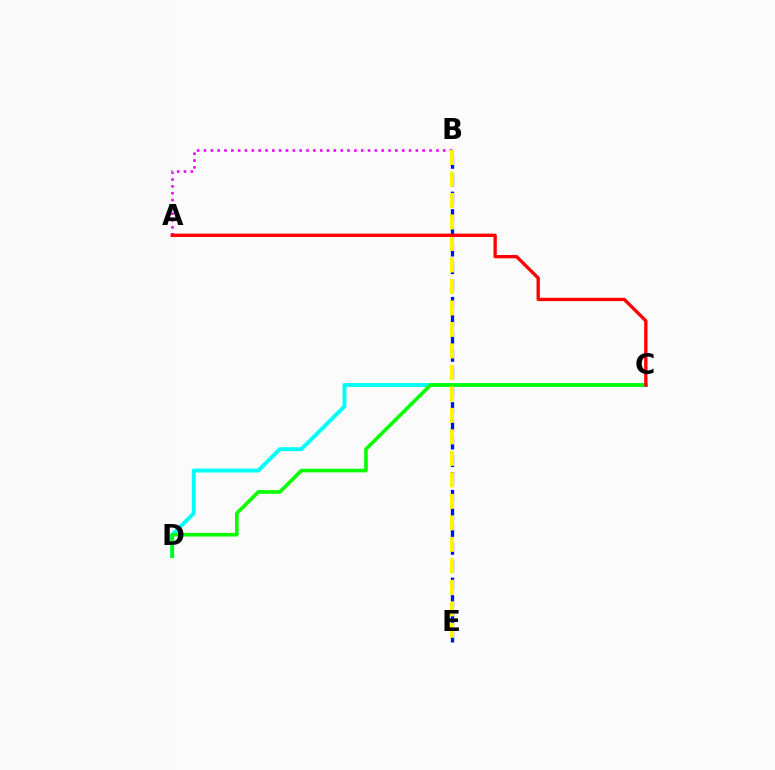{('C', 'D'): [{'color': '#00fff6', 'line_style': 'solid', 'thickness': 2.83}, {'color': '#08ff00', 'line_style': 'solid', 'thickness': 2.61}], ('A', 'B'): [{'color': '#ee00ff', 'line_style': 'dotted', 'thickness': 1.86}], ('B', 'E'): [{'color': '#0010ff', 'line_style': 'dashed', 'thickness': 2.38}, {'color': '#fcf500', 'line_style': 'dashed', 'thickness': 2.92}], ('A', 'C'): [{'color': '#ff0000', 'line_style': 'solid', 'thickness': 2.4}]}